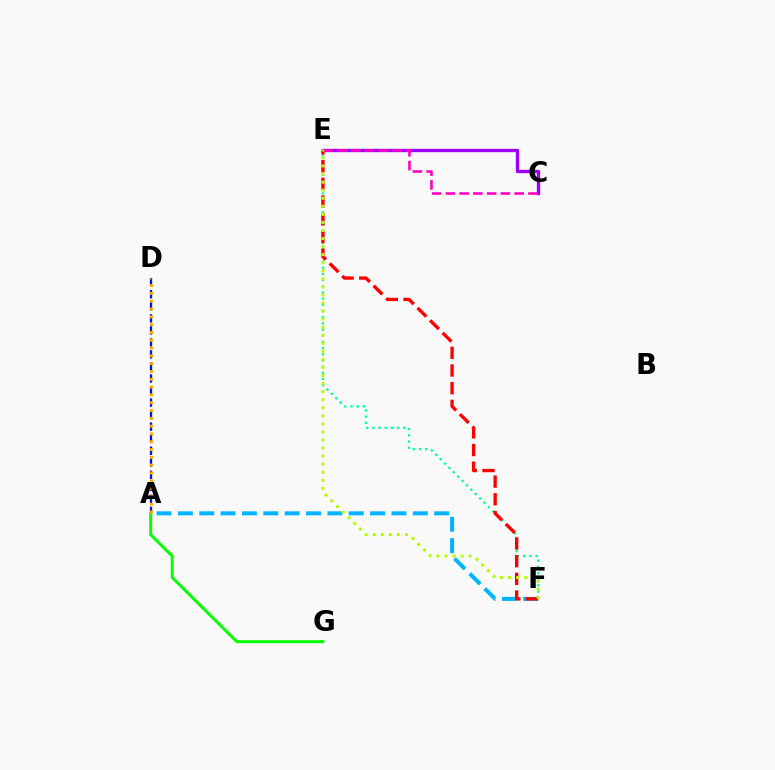{('C', 'E'): [{'color': '#9b00ff', 'line_style': 'solid', 'thickness': 2.41}, {'color': '#ff00bd', 'line_style': 'dashed', 'thickness': 1.87}], ('A', 'F'): [{'color': '#00b5ff', 'line_style': 'dashed', 'thickness': 2.9}], ('A', 'D'): [{'color': '#0010ff', 'line_style': 'dashed', 'thickness': 1.64}, {'color': '#ffa500', 'line_style': 'dotted', 'thickness': 2.12}], ('E', 'F'): [{'color': '#00ff9d', 'line_style': 'dotted', 'thickness': 1.68}, {'color': '#ff0000', 'line_style': 'dashed', 'thickness': 2.4}, {'color': '#b3ff00', 'line_style': 'dotted', 'thickness': 2.19}], ('A', 'G'): [{'color': '#08ff00', 'line_style': 'solid', 'thickness': 2.14}]}